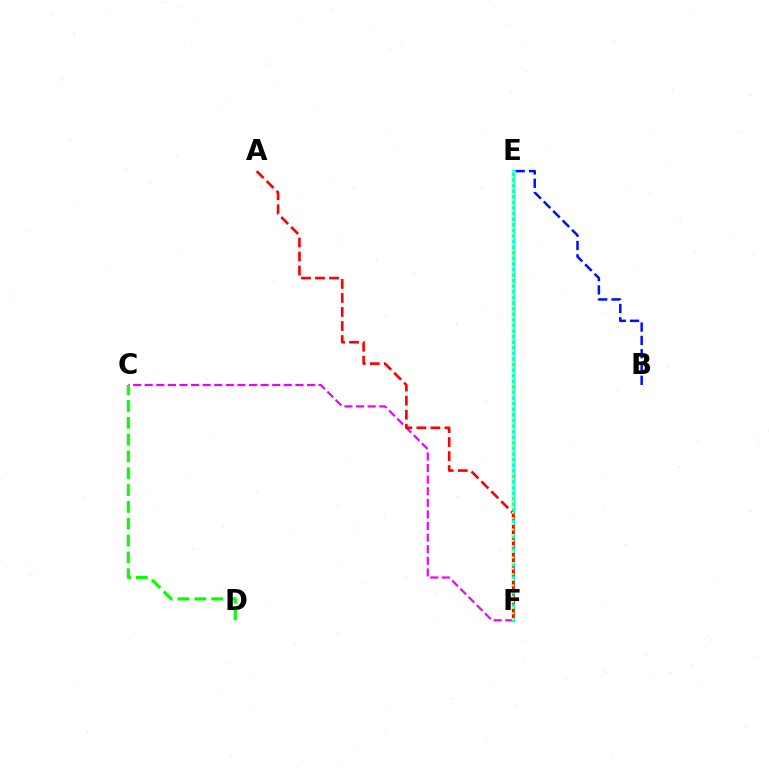{('C', 'F'): [{'color': '#ee00ff', 'line_style': 'dashed', 'thickness': 1.57}], ('C', 'D'): [{'color': '#08ff00', 'line_style': 'dashed', 'thickness': 2.29}], ('E', 'F'): [{'color': '#00fff6', 'line_style': 'solid', 'thickness': 2.51}, {'color': '#fcf500', 'line_style': 'dotted', 'thickness': 1.52}], ('A', 'F'): [{'color': '#ff0000', 'line_style': 'dashed', 'thickness': 1.91}], ('B', 'E'): [{'color': '#0010ff', 'line_style': 'dashed', 'thickness': 1.81}]}